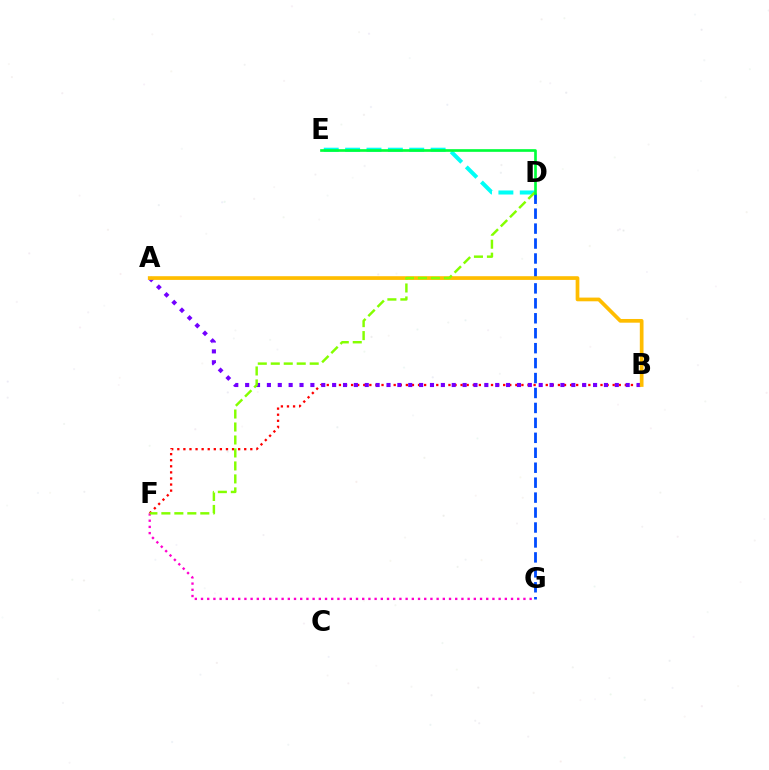{('D', 'G'): [{'color': '#004bff', 'line_style': 'dashed', 'thickness': 2.03}], ('D', 'E'): [{'color': '#00fff6', 'line_style': 'dashed', 'thickness': 2.9}, {'color': '#00ff39', 'line_style': 'solid', 'thickness': 1.92}], ('B', 'F'): [{'color': '#ff0000', 'line_style': 'dotted', 'thickness': 1.65}], ('A', 'B'): [{'color': '#7200ff', 'line_style': 'dotted', 'thickness': 2.95}, {'color': '#ffbd00', 'line_style': 'solid', 'thickness': 2.67}], ('F', 'G'): [{'color': '#ff00cf', 'line_style': 'dotted', 'thickness': 1.68}], ('D', 'F'): [{'color': '#84ff00', 'line_style': 'dashed', 'thickness': 1.76}]}